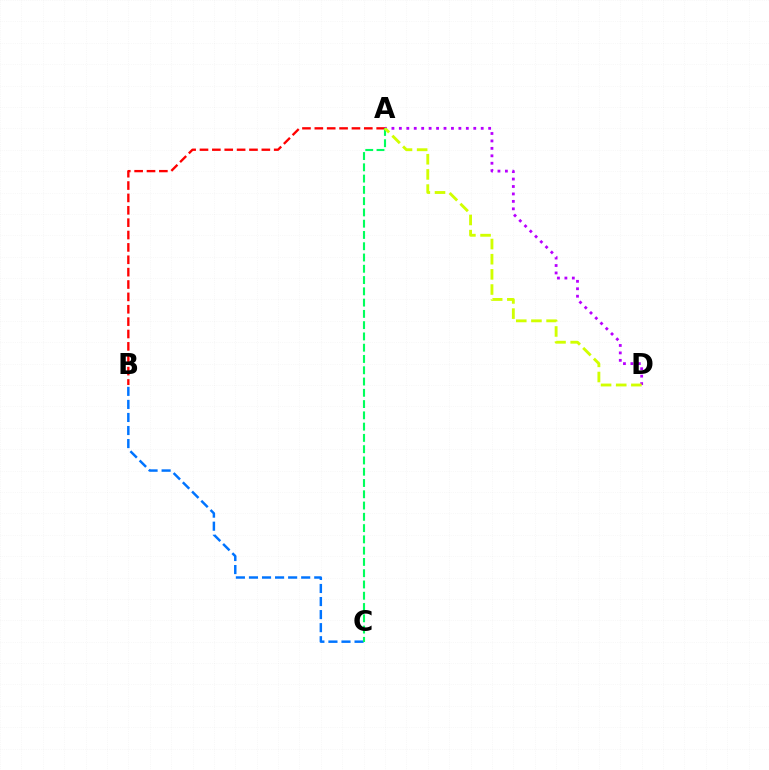{('A', 'B'): [{'color': '#ff0000', 'line_style': 'dashed', 'thickness': 1.68}], ('B', 'C'): [{'color': '#0074ff', 'line_style': 'dashed', 'thickness': 1.77}], ('A', 'D'): [{'color': '#b900ff', 'line_style': 'dotted', 'thickness': 2.02}, {'color': '#d1ff00', 'line_style': 'dashed', 'thickness': 2.06}], ('A', 'C'): [{'color': '#00ff5c', 'line_style': 'dashed', 'thickness': 1.53}]}